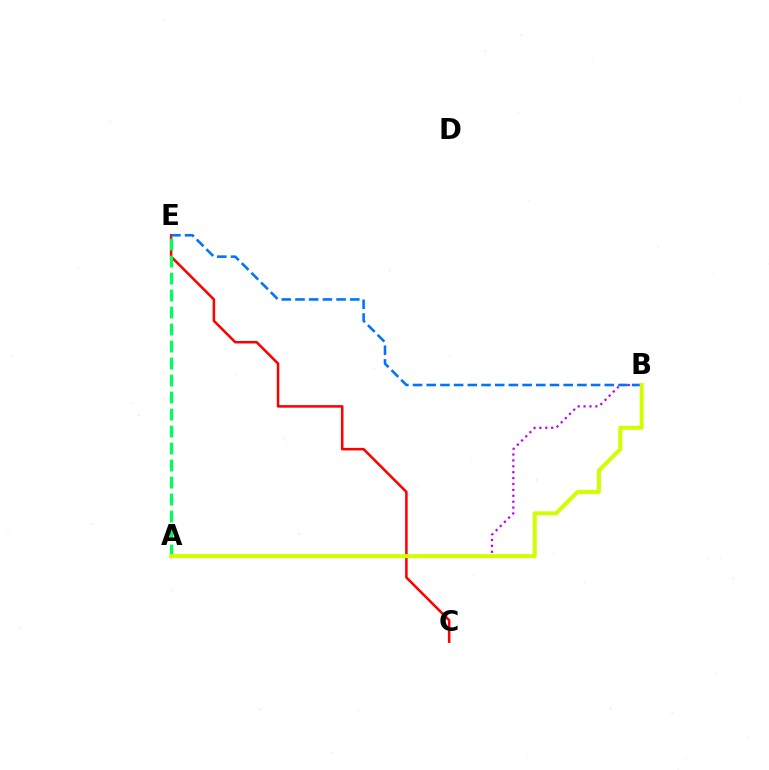{('C', 'E'): [{'color': '#ff0000', 'line_style': 'solid', 'thickness': 1.82}], ('A', 'B'): [{'color': '#b900ff', 'line_style': 'dotted', 'thickness': 1.6}, {'color': '#d1ff00', 'line_style': 'solid', 'thickness': 2.9}], ('A', 'E'): [{'color': '#00ff5c', 'line_style': 'dashed', 'thickness': 2.31}], ('B', 'E'): [{'color': '#0074ff', 'line_style': 'dashed', 'thickness': 1.86}]}